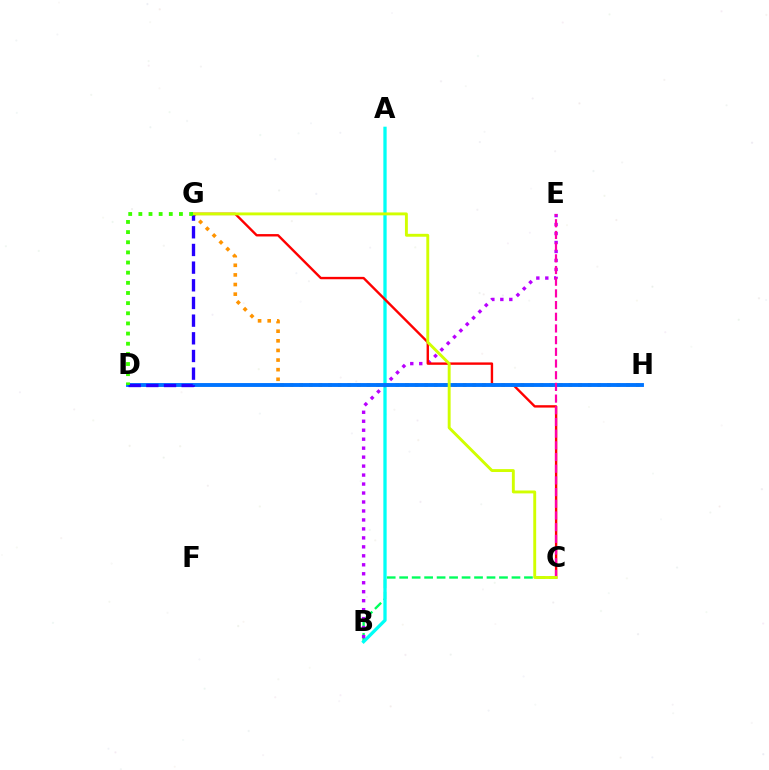{('B', 'C'): [{'color': '#00ff5c', 'line_style': 'dashed', 'thickness': 1.69}], ('A', 'B'): [{'color': '#00fff6', 'line_style': 'solid', 'thickness': 2.37}], ('B', 'E'): [{'color': '#b900ff', 'line_style': 'dotted', 'thickness': 2.44}], ('C', 'G'): [{'color': '#ff0000', 'line_style': 'solid', 'thickness': 1.72}, {'color': '#d1ff00', 'line_style': 'solid', 'thickness': 2.09}], ('G', 'H'): [{'color': '#ff9400', 'line_style': 'dotted', 'thickness': 2.61}], ('D', 'H'): [{'color': '#0074ff', 'line_style': 'solid', 'thickness': 2.79}], ('C', 'E'): [{'color': '#ff00ac', 'line_style': 'dashed', 'thickness': 1.59}], ('D', 'G'): [{'color': '#2500ff', 'line_style': 'dashed', 'thickness': 2.4}, {'color': '#3dff00', 'line_style': 'dotted', 'thickness': 2.76}]}